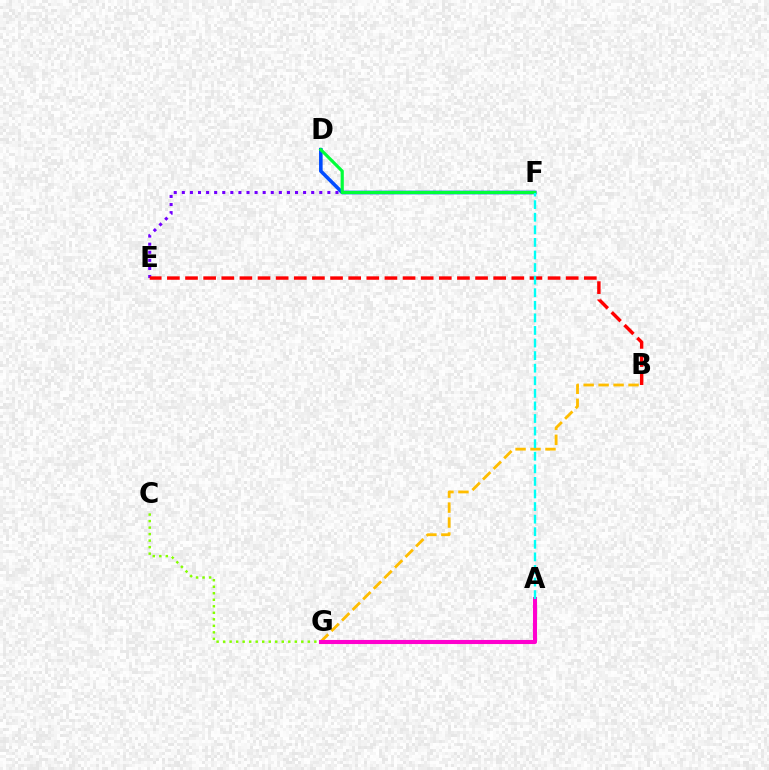{('E', 'F'): [{'color': '#7200ff', 'line_style': 'dotted', 'thickness': 2.2}], ('D', 'F'): [{'color': '#004bff', 'line_style': 'solid', 'thickness': 2.58}, {'color': '#00ff39', 'line_style': 'solid', 'thickness': 2.28}], ('B', 'G'): [{'color': '#ffbd00', 'line_style': 'dashed', 'thickness': 2.03}], ('B', 'E'): [{'color': '#ff0000', 'line_style': 'dashed', 'thickness': 2.46}], ('C', 'G'): [{'color': '#84ff00', 'line_style': 'dotted', 'thickness': 1.77}], ('A', 'G'): [{'color': '#ff00cf', 'line_style': 'solid', 'thickness': 2.94}], ('A', 'F'): [{'color': '#00fff6', 'line_style': 'dashed', 'thickness': 1.71}]}